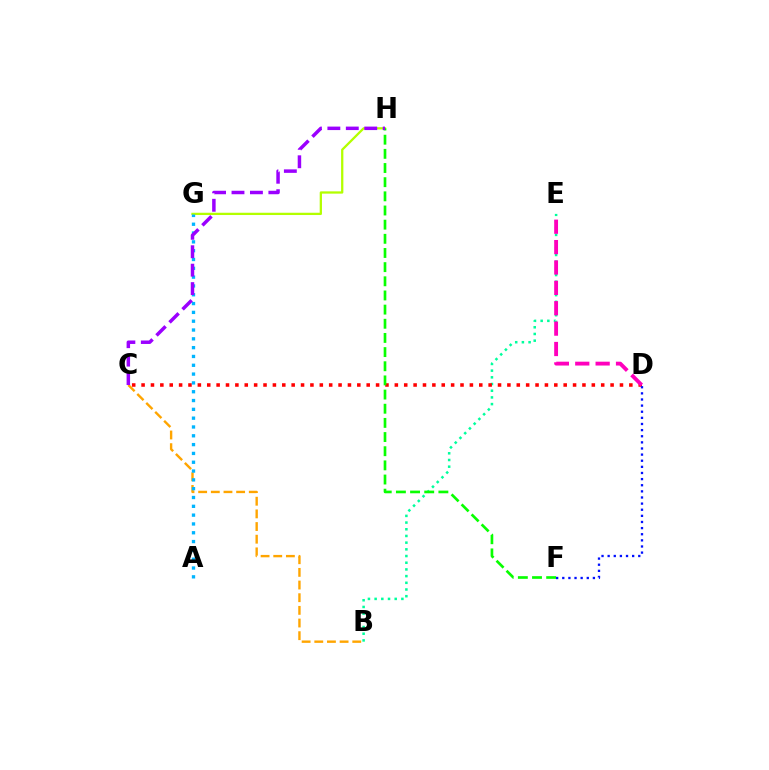{('B', 'C'): [{'color': '#ffa500', 'line_style': 'dashed', 'thickness': 1.72}], ('B', 'E'): [{'color': '#00ff9d', 'line_style': 'dotted', 'thickness': 1.82}], ('C', 'D'): [{'color': '#ff0000', 'line_style': 'dotted', 'thickness': 2.55}], ('G', 'H'): [{'color': '#b3ff00', 'line_style': 'solid', 'thickness': 1.64}], ('D', 'E'): [{'color': '#ff00bd', 'line_style': 'dashed', 'thickness': 2.77}], ('F', 'H'): [{'color': '#08ff00', 'line_style': 'dashed', 'thickness': 1.92}], ('A', 'G'): [{'color': '#00b5ff', 'line_style': 'dotted', 'thickness': 2.4}], ('D', 'F'): [{'color': '#0010ff', 'line_style': 'dotted', 'thickness': 1.66}], ('C', 'H'): [{'color': '#9b00ff', 'line_style': 'dashed', 'thickness': 2.5}]}